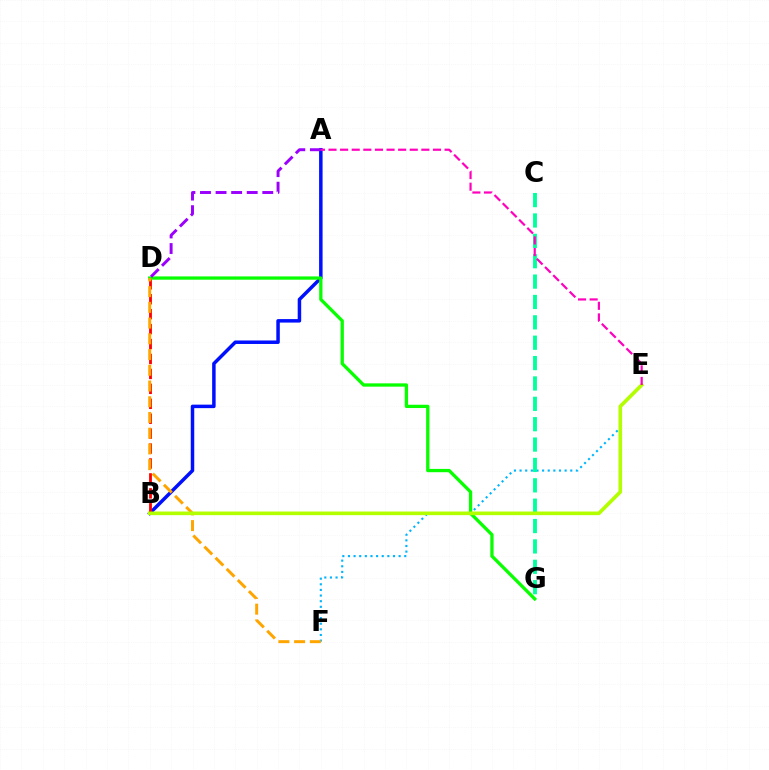{('E', 'F'): [{'color': '#00b5ff', 'line_style': 'dotted', 'thickness': 1.53}], ('A', 'B'): [{'color': '#0010ff', 'line_style': 'solid', 'thickness': 2.51}], ('B', 'D'): [{'color': '#ff0000', 'line_style': 'dashed', 'thickness': 2.03}], ('D', 'G'): [{'color': '#08ff00', 'line_style': 'solid', 'thickness': 2.37}], ('C', 'G'): [{'color': '#00ff9d', 'line_style': 'dashed', 'thickness': 2.77}], ('A', 'D'): [{'color': '#9b00ff', 'line_style': 'dashed', 'thickness': 2.12}], ('D', 'F'): [{'color': '#ffa500', 'line_style': 'dashed', 'thickness': 2.14}], ('B', 'E'): [{'color': '#b3ff00', 'line_style': 'solid', 'thickness': 2.62}], ('A', 'E'): [{'color': '#ff00bd', 'line_style': 'dashed', 'thickness': 1.58}]}